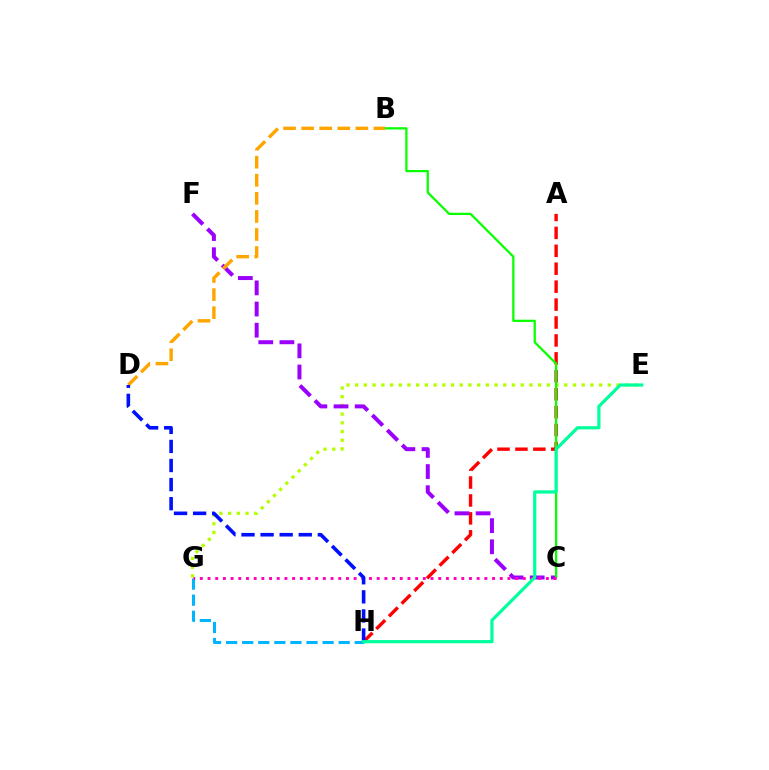{('E', 'G'): [{'color': '#b3ff00', 'line_style': 'dotted', 'thickness': 2.37}], ('G', 'H'): [{'color': '#00b5ff', 'line_style': 'dashed', 'thickness': 2.18}], ('A', 'H'): [{'color': '#ff0000', 'line_style': 'dashed', 'thickness': 2.44}], ('C', 'F'): [{'color': '#9b00ff', 'line_style': 'dashed', 'thickness': 2.87}], ('B', 'C'): [{'color': '#08ff00', 'line_style': 'solid', 'thickness': 1.62}], ('B', 'D'): [{'color': '#ffa500', 'line_style': 'dashed', 'thickness': 2.46}], ('C', 'G'): [{'color': '#ff00bd', 'line_style': 'dotted', 'thickness': 2.09}], ('D', 'H'): [{'color': '#0010ff', 'line_style': 'dashed', 'thickness': 2.59}], ('E', 'H'): [{'color': '#00ff9d', 'line_style': 'solid', 'thickness': 2.31}]}